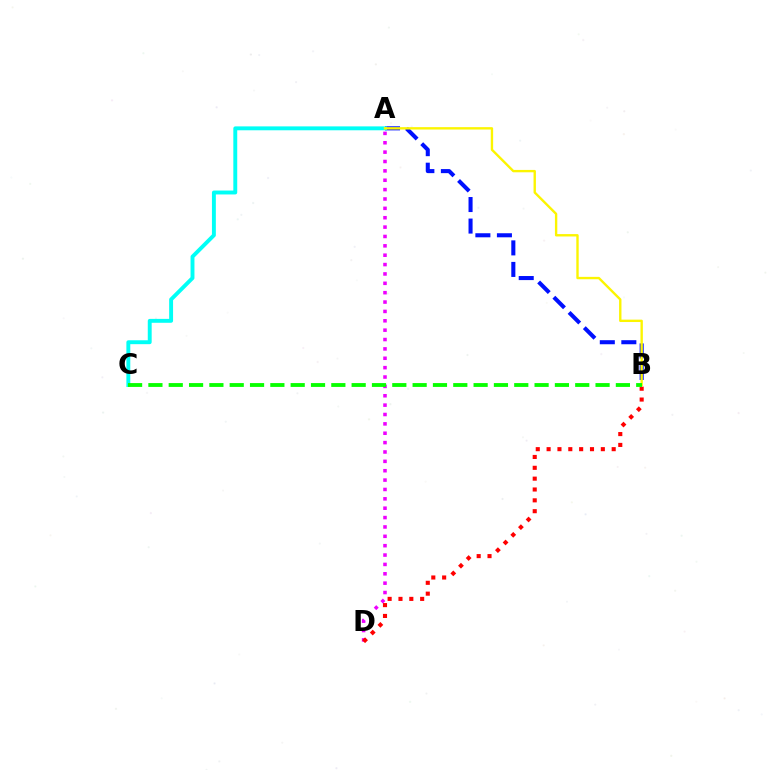{('A', 'D'): [{'color': '#ee00ff', 'line_style': 'dotted', 'thickness': 2.55}], ('A', 'B'): [{'color': '#0010ff', 'line_style': 'dashed', 'thickness': 2.93}, {'color': '#fcf500', 'line_style': 'solid', 'thickness': 1.71}], ('A', 'C'): [{'color': '#00fff6', 'line_style': 'solid', 'thickness': 2.81}], ('B', 'D'): [{'color': '#ff0000', 'line_style': 'dotted', 'thickness': 2.95}], ('B', 'C'): [{'color': '#08ff00', 'line_style': 'dashed', 'thickness': 2.76}]}